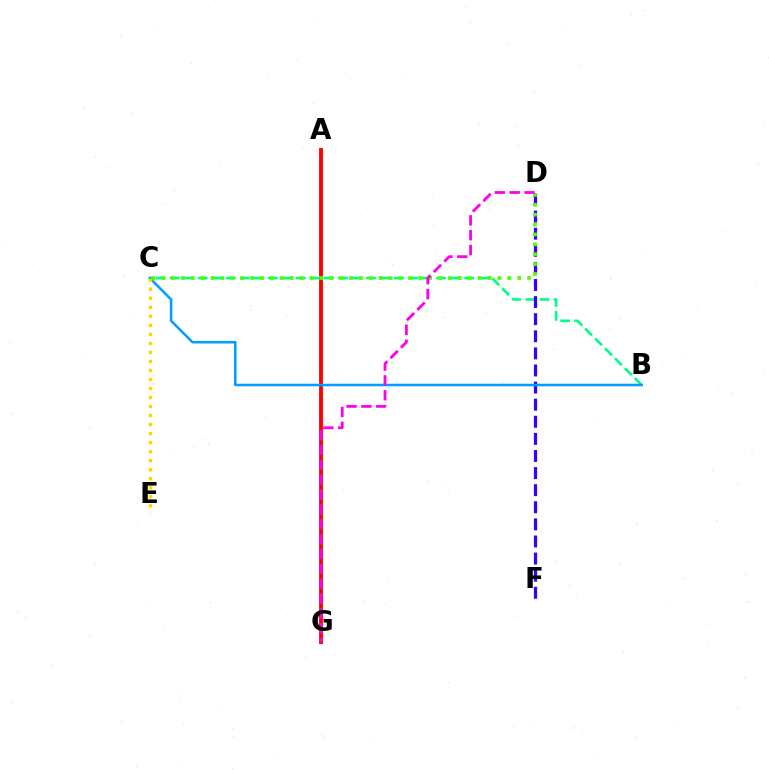{('A', 'G'): [{'color': '#ff0000', 'line_style': 'solid', 'thickness': 2.76}], ('B', 'C'): [{'color': '#00ff86', 'line_style': 'dashed', 'thickness': 1.91}, {'color': '#009eff', 'line_style': 'solid', 'thickness': 1.83}], ('D', 'F'): [{'color': '#3700ff', 'line_style': 'dashed', 'thickness': 2.32}], ('C', 'E'): [{'color': '#ffd500', 'line_style': 'dotted', 'thickness': 2.45}], ('C', 'D'): [{'color': '#4fff00', 'line_style': 'dotted', 'thickness': 2.69}], ('D', 'G'): [{'color': '#ff00ed', 'line_style': 'dashed', 'thickness': 2.02}]}